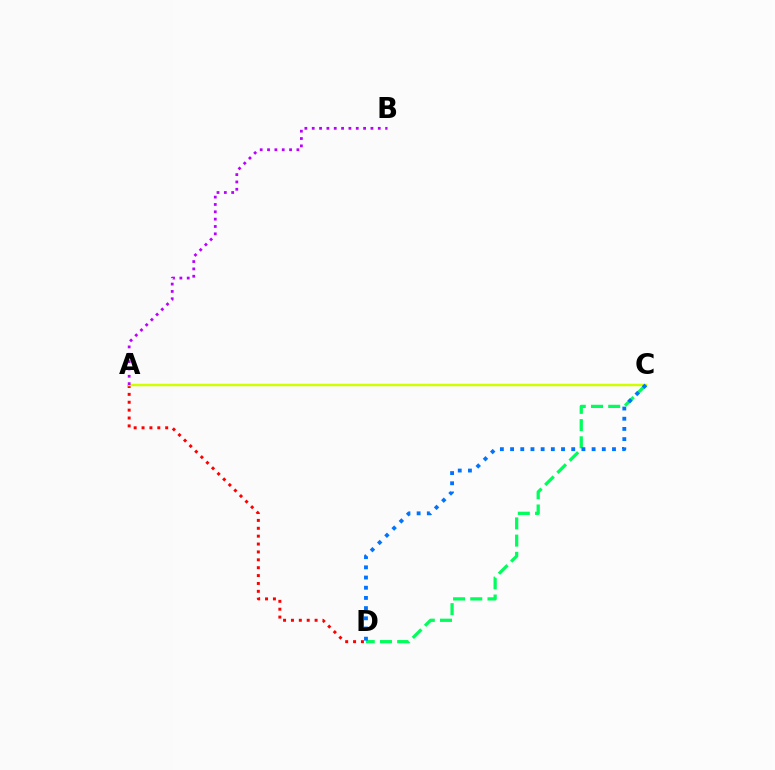{('A', 'D'): [{'color': '#ff0000', 'line_style': 'dotted', 'thickness': 2.14}], ('A', 'C'): [{'color': '#d1ff00', 'line_style': 'solid', 'thickness': 1.77}], ('C', 'D'): [{'color': '#00ff5c', 'line_style': 'dashed', 'thickness': 2.34}, {'color': '#0074ff', 'line_style': 'dotted', 'thickness': 2.77}], ('A', 'B'): [{'color': '#b900ff', 'line_style': 'dotted', 'thickness': 1.99}]}